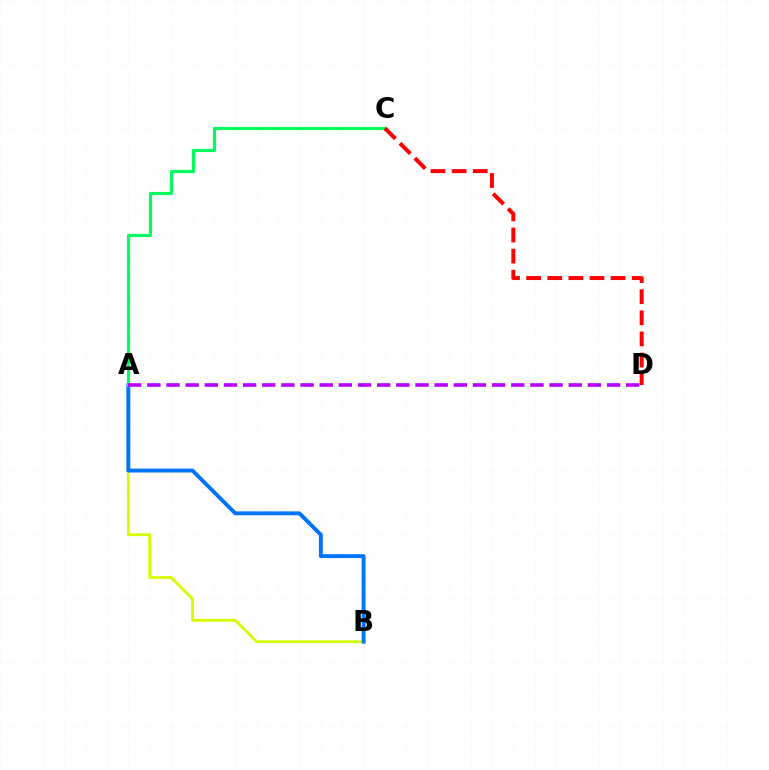{('A', 'B'): [{'color': '#d1ff00', 'line_style': 'solid', 'thickness': 2.02}, {'color': '#0074ff', 'line_style': 'solid', 'thickness': 2.81}], ('A', 'C'): [{'color': '#00ff5c', 'line_style': 'solid', 'thickness': 2.27}], ('A', 'D'): [{'color': '#b900ff', 'line_style': 'dashed', 'thickness': 2.6}], ('C', 'D'): [{'color': '#ff0000', 'line_style': 'dashed', 'thickness': 2.87}]}